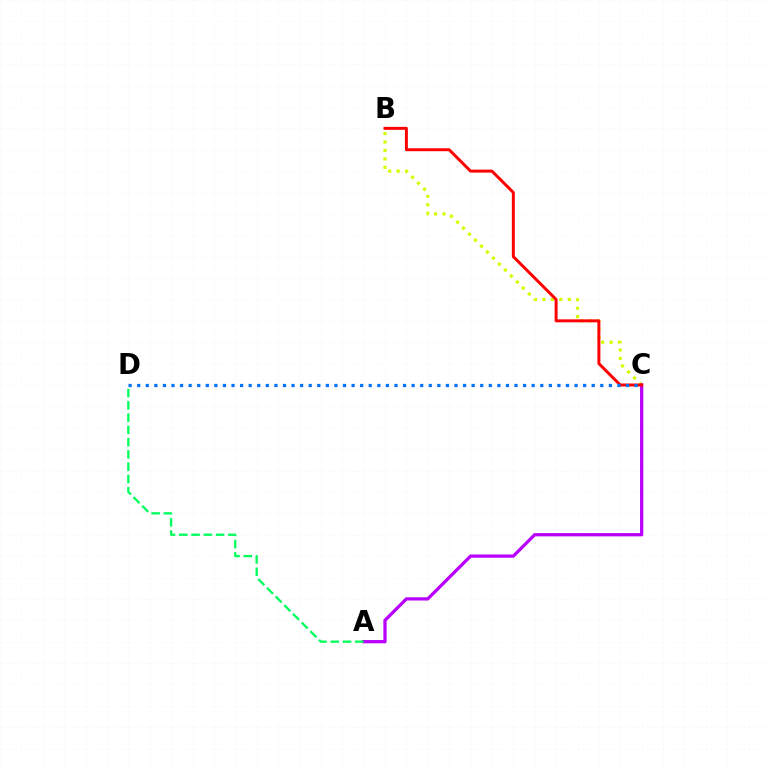{('B', 'C'): [{'color': '#d1ff00', 'line_style': 'dotted', 'thickness': 2.3}, {'color': '#ff0000', 'line_style': 'solid', 'thickness': 2.14}], ('A', 'C'): [{'color': '#b900ff', 'line_style': 'solid', 'thickness': 2.35}], ('A', 'D'): [{'color': '#00ff5c', 'line_style': 'dashed', 'thickness': 1.67}], ('C', 'D'): [{'color': '#0074ff', 'line_style': 'dotted', 'thickness': 2.33}]}